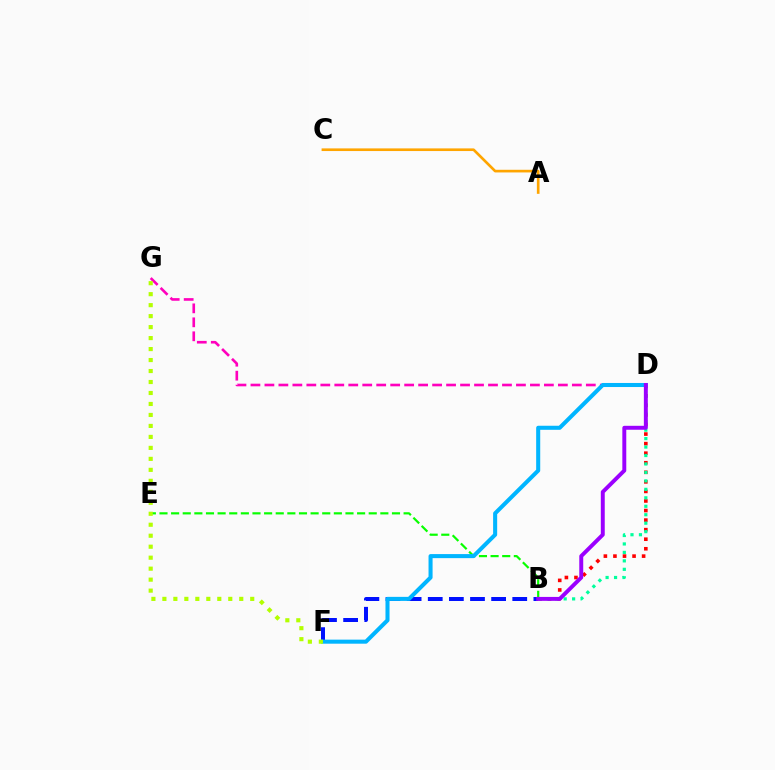{('B', 'D'): [{'color': '#ff0000', 'line_style': 'dotted', 'thickness': 2.6}, {'color': '#00ff9d', 'line_style': 'dotted', 'thickness': 2.3}, {'color': '#9b00ff', 'line_style': 'solid', 'thickness': 2.83}], ('B', 'E'): [{'color': '#08ff00', 'line_style': 'dashed', 'thickness': 1.58}], ('B', 'F'): [{'color': '#0010ff', 'line_style': 'dashed', 'thickness': 2.87}], ('D', 'G'): [{'color': '#ff00bd', 'line_style': 'dashed', 'thickness': 1.9}], ('D', 'F'): [{'color': '#00b5ff', 'line_style': 'solid', 'thickness': 2.92}], ('A', 'C'): [{'color': '#ffa500', 'line_style': 'solid', 'thickness': 1.91}], ('F', 'G'): [{'color': '#b3ff00', 'line_style': 'dotted', 'thickness': 2.98}]}